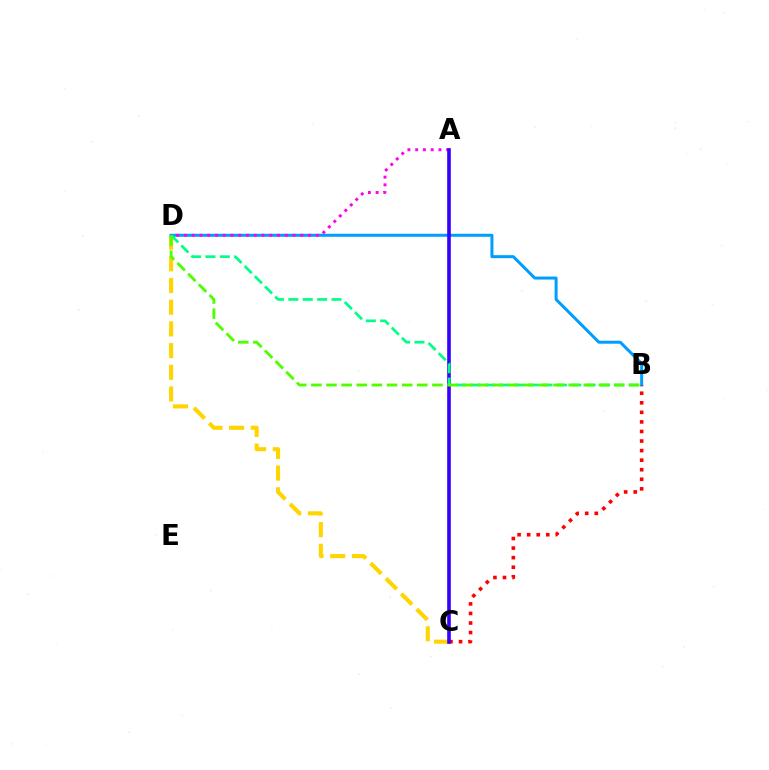{('C', 'D'): [{'color': '#ffd500', 'line_style': 'dashed', 'thickness': 2.95}], ('B', 'D'): [{'color': '#009eff', 'line_style': 'solid', 'thickness': 2.16}, {'color': '#00ff86', 'line_style': 'dashed', 'thickness': 1.95}, {'color': '#4fff00', 'line_style': 'dashed', 'thickness': 2.06}], ('B', 'C'): [{'color': '#ff0000', 'line_style': 'dotted', 'thickness': 2.6}], ('A', 'D'): [{'color': '#ff00ed', 'line_style': 'dotted', 'thickness': 2.11}], ('A', 'C'): [{'color': '#3700ff', 'line_style': 'solid', 'thickness': 2.61}]}